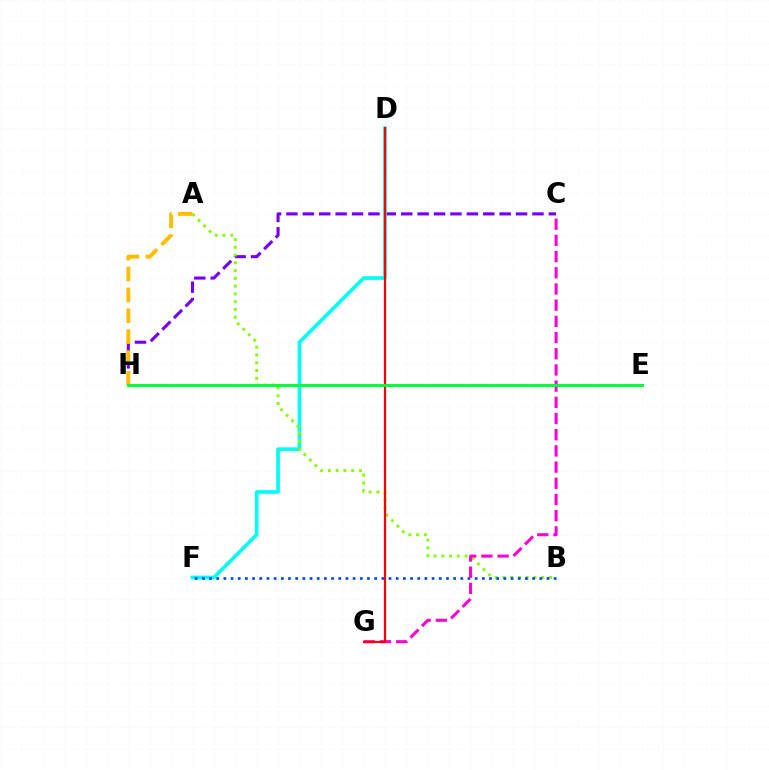{('C', 'H'): [{'color': '#7200ff', 'line_style': 'dashed', 'thickness': 2.23}], ('D', 'F'): [{'color': '#00fff6', 'line_style': 'solid', 'thickness': 2.65}], ('A', 'B'): [{'color': '#84ff00', 'line_style': 'dotted', 'thickness': 2.11}], ('B', 'F'): [{'color': '#004bff', 'line_style': 'dotted', 'thickness': 1.95}], ('C', 'G'): [{'color': '#ff00cf', 'line_style': 'dashed', 'thickness': 2.2}], ('D', 'G'): [{'color': '#ff0000', 'line_style': 'solid', 'thickness': 1.6}], ('A', 'H'): [{'color': '#ffbd00', 'line_style': 'dashed', 'thickness': 2.84}], ('E', 'H'): [{'color': '#00ff39', 'line_style': 'solid', 'thickness': 2.12}]}